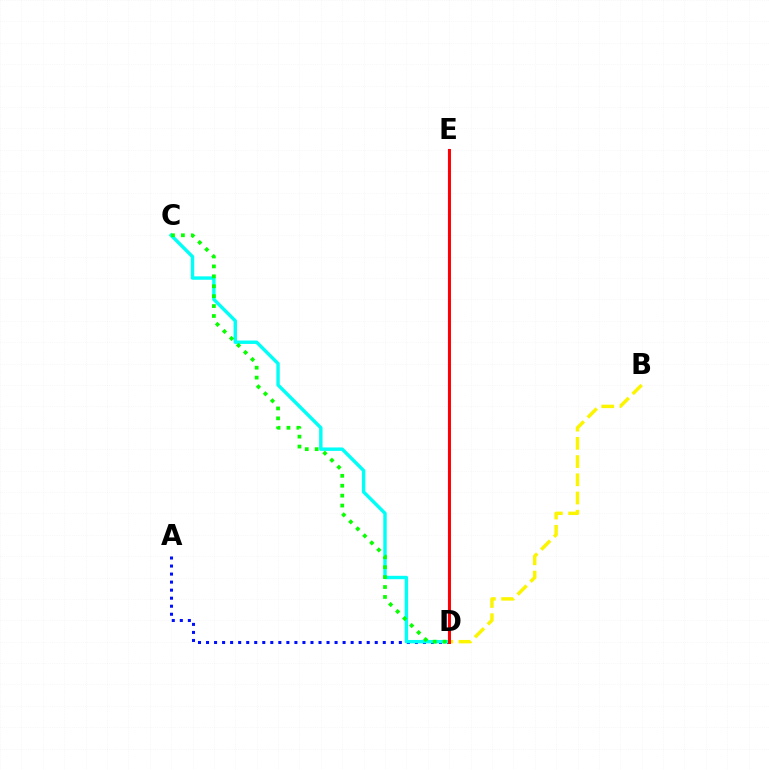{('D', 'E'): [{'color': '#ee00ff', 'line_style': 'solid', 'thickness': 1.55}, {'color': '#ff0000', 'line_style': 'solid', 'thickness': 2.12}], ('A', 'D'): [{'color': '#0010ff', 'line_style': 'dotted', 'thickness': 2.18}], ('C', 'D'): [{'color': '#00fff6', 'line_style': 'solid', 'thickness': 2.45}, {'color': '#08ff00', 'line_style': 'dotted', 'thickness': 2.69}], ('B', 'D'): [{'color': '#fcf500', 'line_style': 'dashed', 'thickness': 2.48}]}